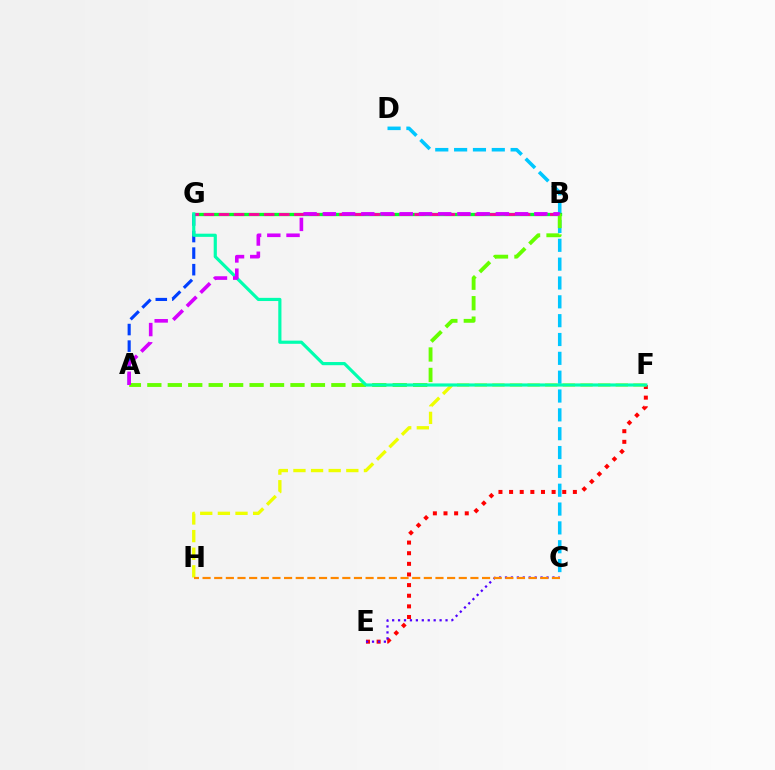{('C', 'D'): [{'color': '#00c7ff', 'line_style': 'dashed', 'thickness': 2.56}], ('B', 'G'): [{'color': '#00ff27', 'line_style': 'solid', 'thickness': 2.39}, {'color': '#ff00a0', 'line_style': 'dashed', 'thickness': 2.05}], ('E', 'F'): [{'color': '#ff0000', 'line_style': 'dotted', 'thickness': 2.89}], ('F', 'H'): [{'color': '#eeff00', 'line_style': 'dashed', 'thickness': 2.39}], ('C', 'E'): [{'color': '#4f00ff', 'line_style': 'dotted', 'thickness': 1.61}], ('C', 'H'): [{'color': '#ff8800', 'line_style': 'dashed', 'thickness': 1.58}], ('A', 'G'): [{'color': '#003fff', 'line_style': 'dashed', 'thickness': 2.25}], ('A', 'B'): [{'color': '#66ff00', 'line_style': 'dashed', 'thickness': 2.78}, {'color': '#d600ff', 'line_style': 'dashed', 'thickness': 2.61}], ('F', 'G'): [{'color': '#00ffaf', 'line_style': 'solid', 'thickness': 2.28}]}